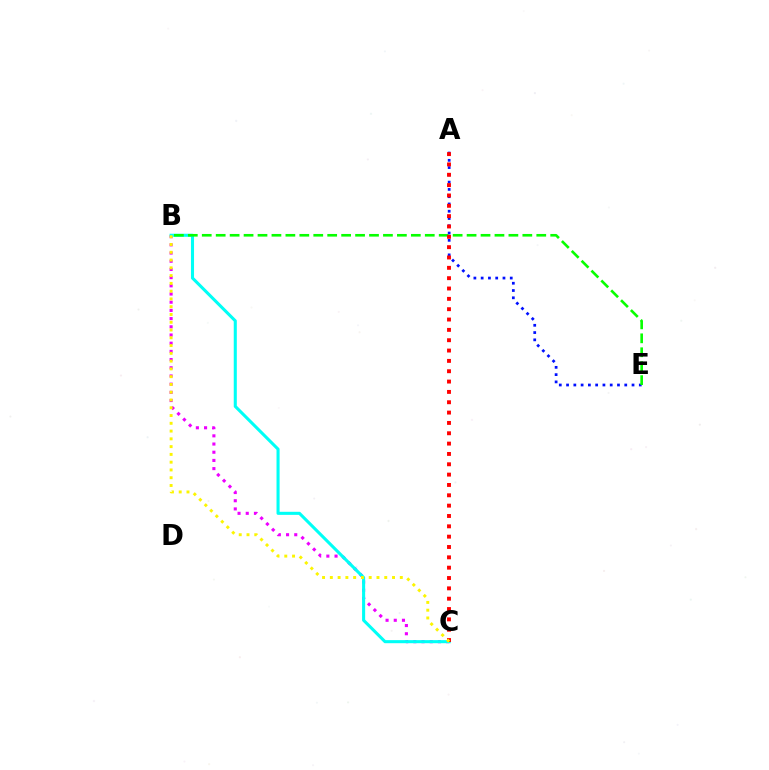{('B', 'C'): [{'color': '#ee00ff', 'line_style': 'dotted', 'thickness': 2.23}, {'color': '#00fff6', 'line_style': 'solid', 'thickness': 2.21}, {'color': '#fcf500', 'line_style': 'dotted', 'thickness': 2.11}], ('A', 'E'): [{'color': '#0010ff', 'line_style': 'dotted', 'thickness': 1.98}], ('B', 'E'): [{'color': '#08ff00', 'line_style': 'dashed', 'thickness': 1.89}], ('A', 'C'): [{'color': '#ff0000', 'line_style': 'dotted', 'thickness': 2.81}]}